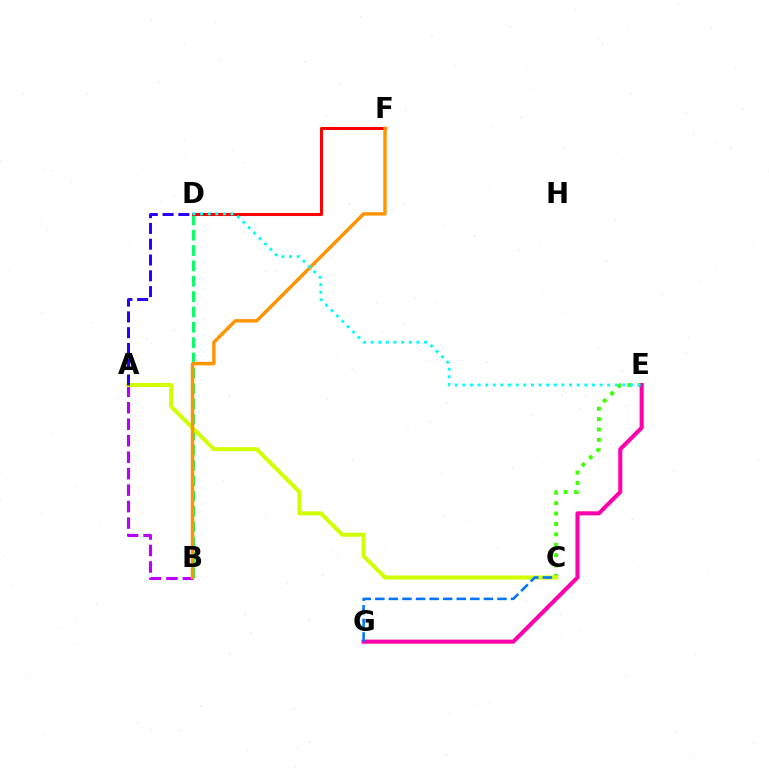{('C', 'E'): [{'color': '#3dff00', 'line_style': 'dotted', 'thickness': 2.82}], ('A', 'B'): [{'color': '#b900ff', 'line_style': 'dashed', 'thickness': 2.24}], ('B', 'D'): [{'color': '#00ff5c', 'line_style': 'dashed', 'thickness': 2.08}], ('D', 'F'): [{'color': '#ff0000', 'line_style': 'solid', 'thickness': 2.19}], ('A', 'C'): [{'color': '#d1ff00', 'line_style': 'solid', 'thickness': 2.92}], ('B', 'F'): [{'color': '#ff9400', 'line_style': 'solid', 'thickness': 2.47}], ('E', 'G'): [{'color': '#ff00ac', 'line_style': 'solid', 'thickness': 2.94}], ('A', 'D'): [{'color': '#2500ff', 'line_style': 'dashed', 'thickness': 2.14}], ('C', 'G'): [{'color': '#0074ff', 'line_style': 'dashed', 'thickness': 1.84}], ('D', 'E'): [{'color': '#00fff6', 'line_style': 'dotted', 'thickness': 2.07}]}